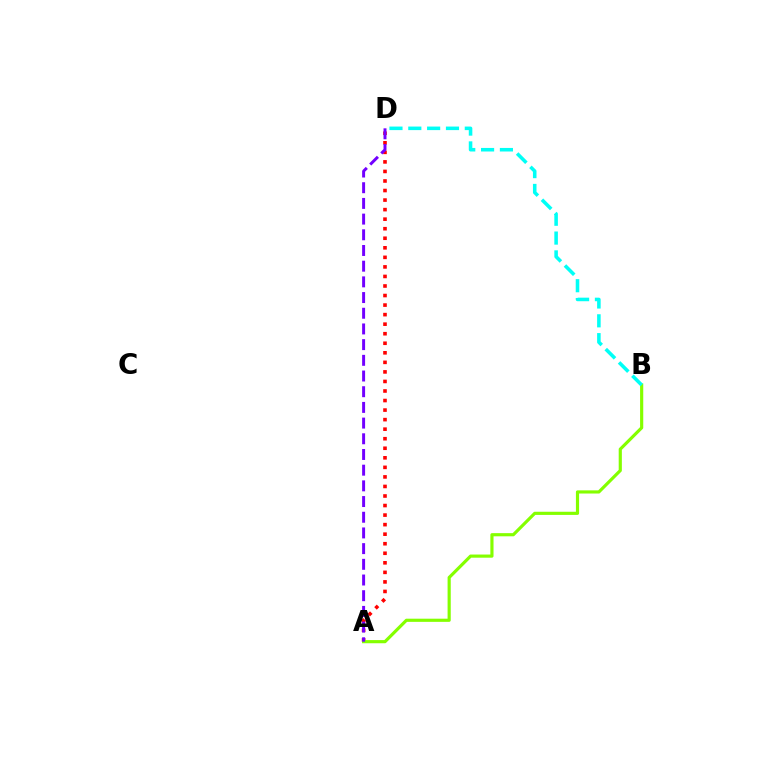{('A', 'D'): [{'color': '#ff0000', 'line_style': 'dotted', 'thickness': 2.59}, {'color': '#7200ff', 'line_style': 'dashed', 'thickness': 2.13}], ('A', 'B'): [{'color': '#84ff00', 'line_style': 'solid', 'thickness': 2.28}], ('B', 'D'): [{'color': '#00fff6', 'line_style': 'dashed', 'thickness': 2.56}]}